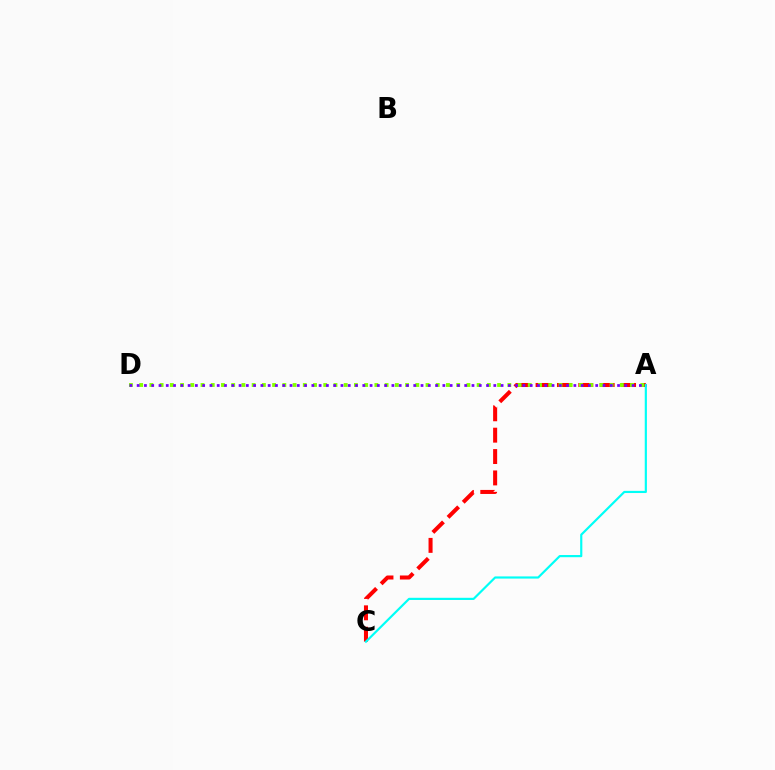{('A', 'C'): [{'color': '#ff0000', 'line_style': 'dashed', 'thickness': 2.9}, {'color': '#00fff6', 'line_style': 'solid', 'thickness': 1.56}], ('A', 'D'): [{'color': '#84ff00', 'line_style': 'dotted', 'thickness': 2.78}, {'color': '#7200ff', 'line_style': 'dotted', 'thickness': 1.98}]}